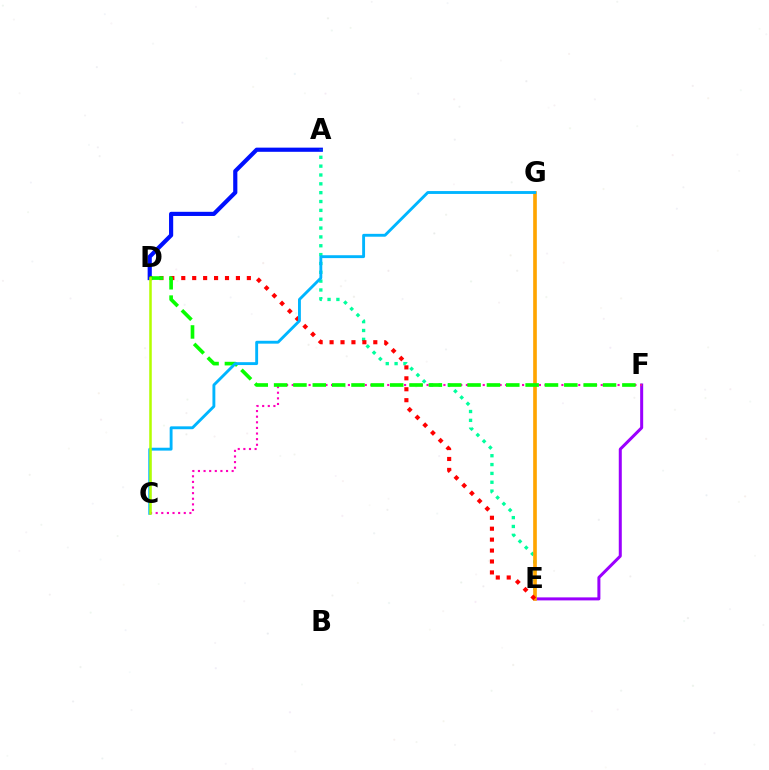{('A', 'D'): [{'color': '#0010ff', 'line_style': 'solid', 'thickness': 3.0}], ('E', 'F'): [{'color': '#9b00ff', 'line_style': 'solid', 'thickness': 2.17}], ('A', 'E'): [{'color': '#00ff9d', 'line_style': 'dotted', 'thickness': 2.4}], ('C', 'F'): [{'color': '#ff00bd', 'line_style': 'dotted', 'thickness': 1.53}], ('E', 'G'): [{'color': '#ffa500', 'line_style': 'solid', 'thickness': 2.63}], ('D', 'E'): [{'color': '#ff0000', 'line_style': 'dotted', 'thickness': 2.97}], ('D', 'F'): [{'color': '#08ff00', 'line_style': 'dashed', 'thickness': 2.63}], ('C', 'G'): [{'color': '#00b5ff', 'line_style': 'solid', 'thickness': 2.07}], ('C', 'D'): [{'color': '#b3ff00', 'line_style': 'solid', 'thickness': 1.82}]}